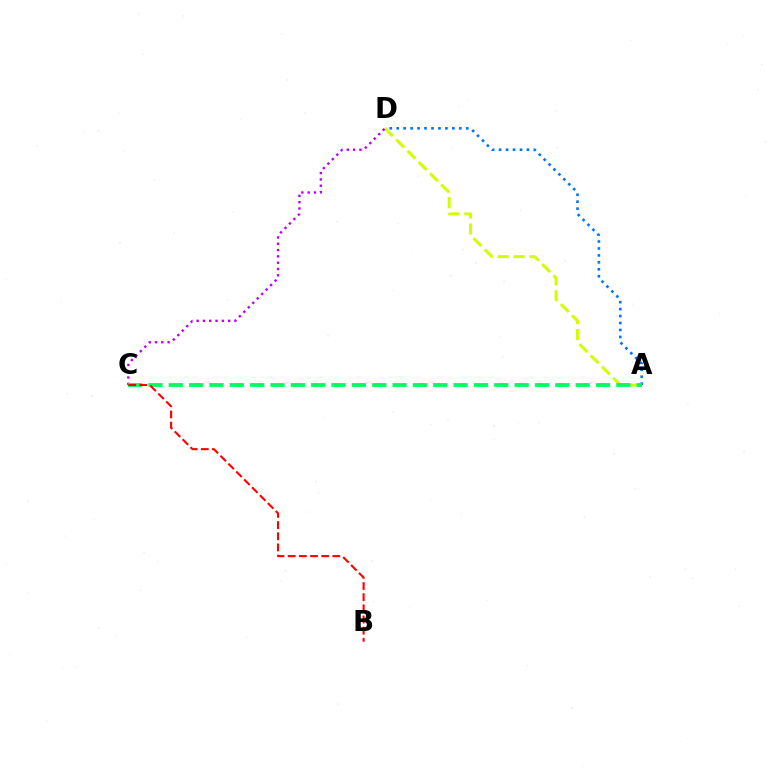{('A', 'D'): [{'color': '#0074ff', 'line_style': 'dotted', 'thickness': 1.89}, {'color': '#d1ff00', 'line_style': 'dashed', 'thickness': 2.16}], ('C', 'D'): [{'color': '#b900ff', 'line_style': 'dotted', 'thickness': 1.71}], ('A', 'C'): [{'color': '#00ff5c', 'line_style': 'dashed', 'thickness': 2.76}], ('B', 'C'): [{'color': '#ff0000', 'line_style': 'dashed', 'thickness': 1.52}]}